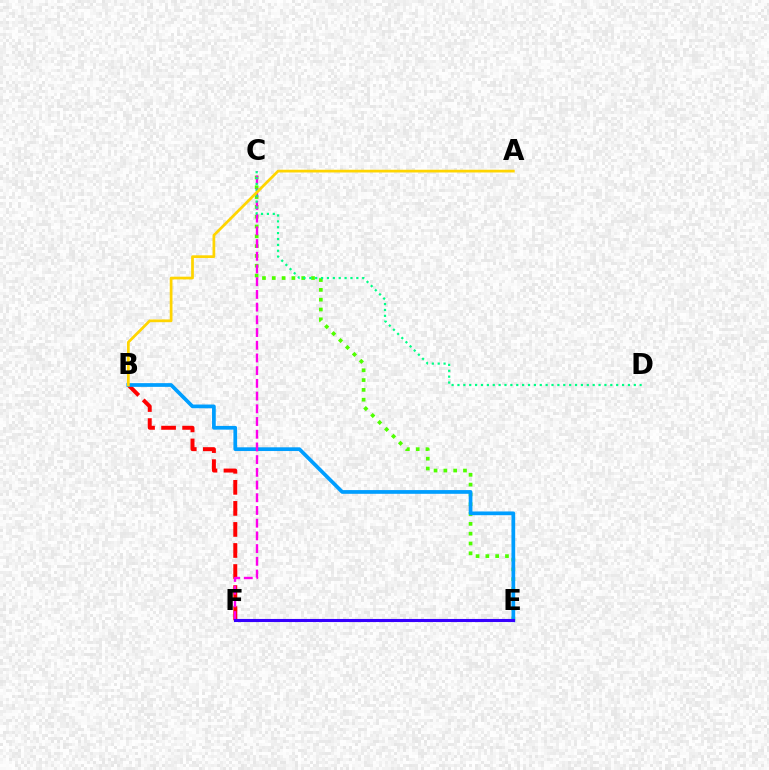{('B', 'F'): [{'color': '#ff0000', 'line_style': 'dashed', 'thickness': 2.86}], ('C', 'E'): [{'color': '#4fff00', 'line_style': 'dotted', 'thickness': 2.67}], ('B', 'E'): [{'color': '#009eff', 'line_style': 'solid', 'thickness': 2.68}], ('C', 'F'): [{'color': '#ff00ed', 'line_style': 'dashed', 'thickness': 1.73}], ('C', 'D'): [{'color': '#00ff86', 'line_style': 'dotted', 'thickness': 1.6}], ('E', 'F'): [{'color': '#3700ff', 'line_style': 'solid', 'thickness': 2.22}], ('A', 'B'): [{'color': '#ffd500', 'line_style': 'solid', 'thickness': 1.97}]}